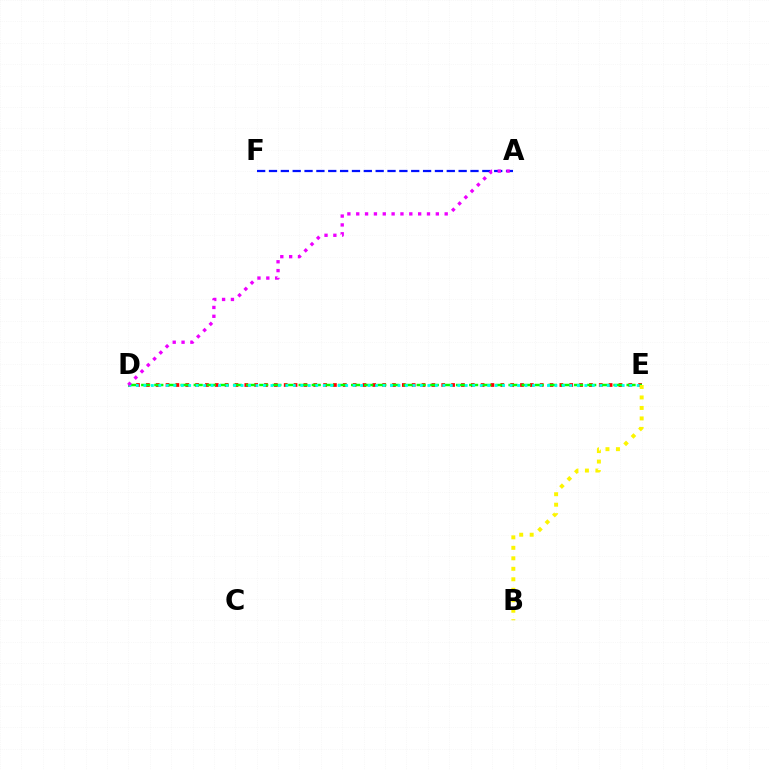{('D', 'E'): [{'color': '#ff0000', 'line_style': 'dotted', 'thickness': 2.68}, {'color': '#08ff00', 'line_style': 'dashed', 'thickness': 1.78}, {'color': '#00fff6', 'line_style': 'dotted', 'thickness': 2.03}], ('A', 'F'): [{'color': '#0010ff', 'line_style': 'dashed', 'thickness': 1.61}], ('B', 'E'): [{'color': '#fcf500', 'line_style': 'dotted', 'thickness': 2.85}], ('A', 'D'): [{'color': '#ee00ff', 'line_style': 'dotted', 'thickness': 2.4}]}